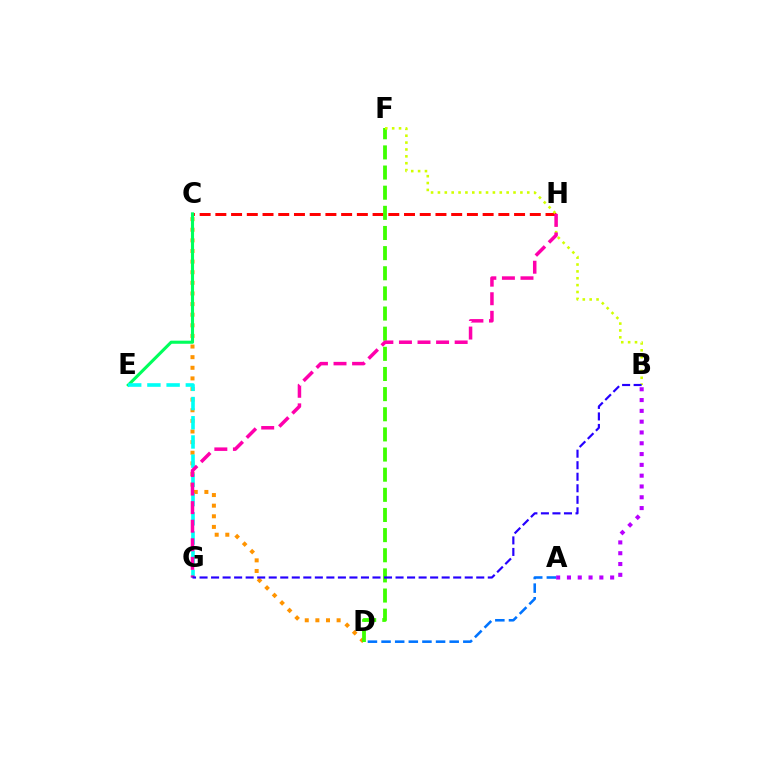{('C', 'D'): [{'color': '#ff9400', 'line_style': 'dotted', 'thickness': 2.88}], ('A', 'B'): [{'color': '#b900ff', 'line_style': 'dotted', 'thickness': 2.93}], ('A', 'D'): [{'color': '#0074ff', 'line_style': 'dashed', 'thickness': 1.85}], ('C', 'H'): [{'color': '#ff0000', 'line_style': 'dashed', 'thickness': 2.14}], ('D', 'F'): [{'color': '#3dff00', 'line_style': 'dashed', 'thickness': 2.74}], ('B', 'F'): [{'color': '#d1ff00', 'line_style': 'dotted', 'thickness': 1.87}], ('C', 'E'): [{'color': '#00ff5c', 'line_style': 'solid', 'thickness': 2.23}], ('E', 'G'): [{'color': '#00fff6', 'line_style': 'dashed', 'thickness': 2.61}], ('G', 'H'): [{'color': '#ff00ac', 'line_style': 'dashed', 'thickness': 2.52}], ('B', 'G'): [{'color': '#2500ff', 'line_style': 'dashed', 'thickness': 1.57}]}